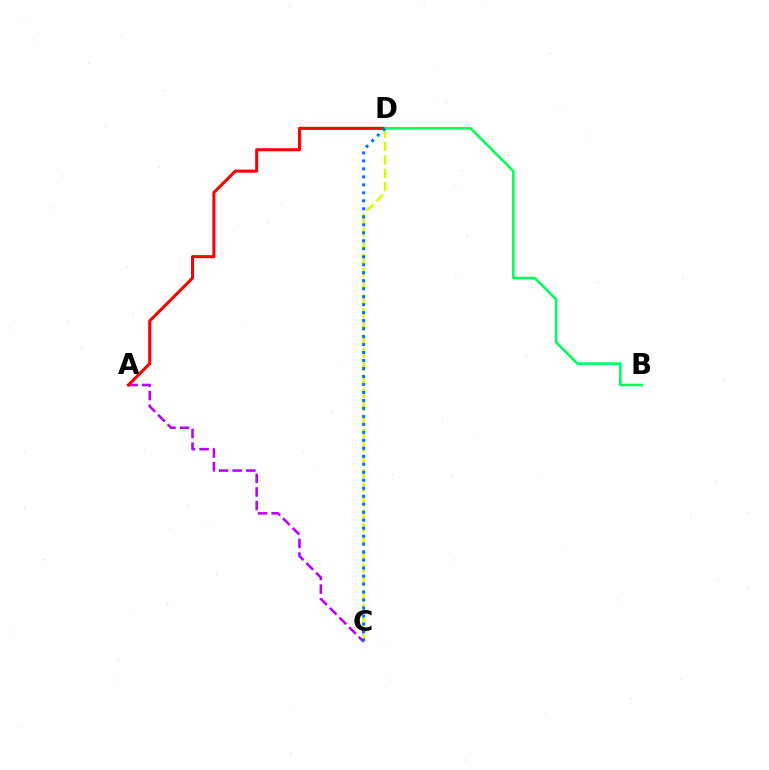{('C', 'D'): [{'color': '#d1ff00', 'line_style': 'dashed', 'thickness': 1.83}, {'color': '#0074ff', 'line_style': 'dotted', 'thickness': 2.17}], ('A', 'C'): [{'color': '#b900ff', 'line_style': 'dashed', 'thickness': 1.85}], ('A', 'D'): [{'color': '#ff0000', 'line_style': 'solid', 'thickness': 2.18}], ('B', 'D'): [{'color': '#00ff5c', 'line_style': 'solid', 'thickness': 1.85}]}